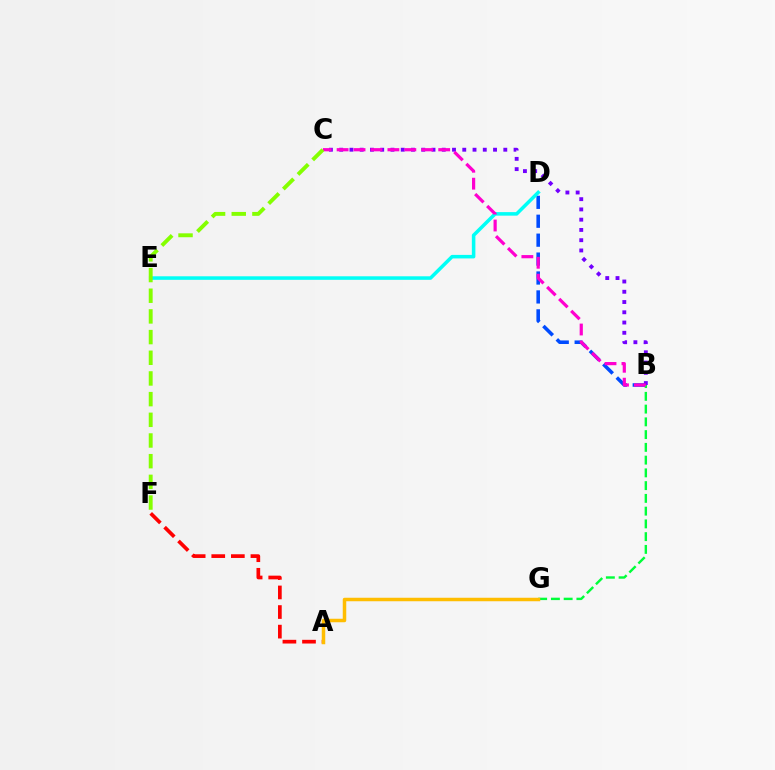{('B', 'D'): [{'color': '#004bff', 'line_style': 'dashed', 'thickness': 2.57}], ('D', 'E'): [{'color': '#00fff6', 'line_style': 'solid', 'thickness': 2.54}], ('A', 'F'): [{'color': '#ff0000', 'line_style': 'dashed', 'thickness': 2.66}], ('B', 'G'): [{'color': '#00ff39', 'line_style': 'dashed', 'thickness': 1.73}], ('B', 'C'): [{'color': '#7200ff', 'line_style': 'dotted', 'thickness': 2.79}, {'color': '#ff00cf', 'line_style': 'dashed', 'thickness': 2.3}], ('A', 'G'): [{'color': '#ffbd00', 'line_style': 'solid', 'thickness': 2.52}], ('C', 'F'): [{'color': '#84ff00', 'line_style': 'dashed', 'thickness': 2.81}]}